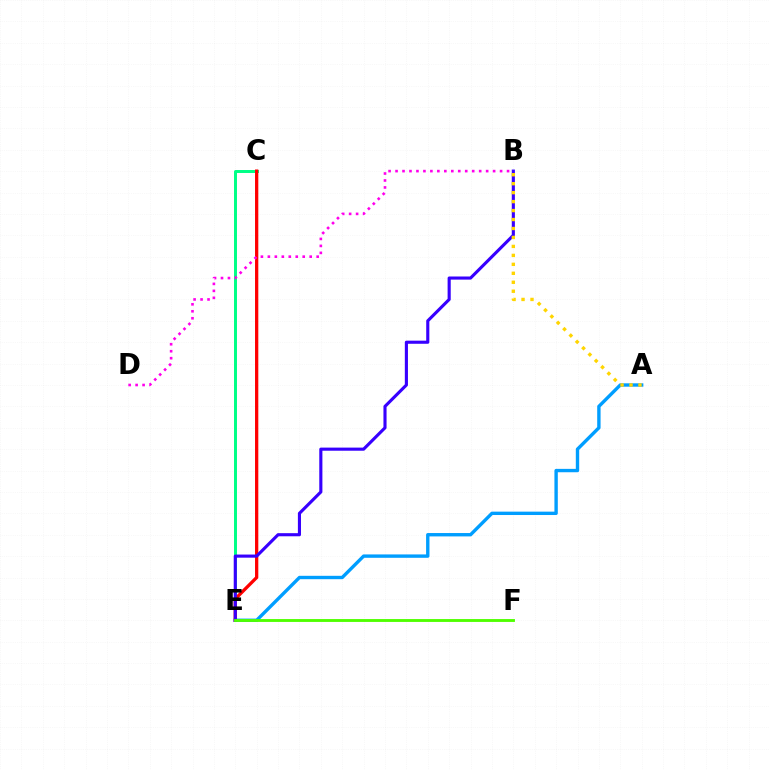{('A', 'E'): [{'color': '#009eff', 'line_style': 'solid', 'thickness': 2.43}], ('C', 'E'): [{'color': '#00ff86', 'line_style': 'solid', 'thickness': 2.14}, {'color': '#ff0000', 'line_style': 'solid', 'thickness': 2.36}], ('B', 'E'): [{'color': '#3700ff', 'line_style': 'solid', 'thickness': 2.25}], ('B', 'D'): [{'color': '#ff00ed', 'line_style': 'dotted', 'thickness': 1.89}], ('A', 'B'): [{'color': '#ffd500', 'line_style': 'dotted', 'thickness': 2.44}], ('E', 'F'): [{'color': '#4fff00', 'line_style': 'solid', 'thickness': 2.07}]}